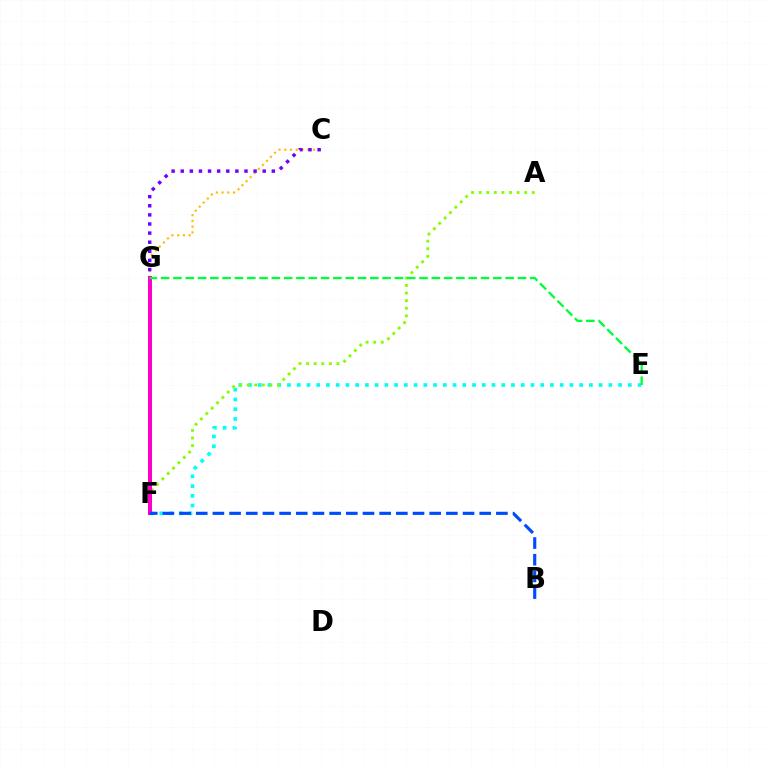{('E', 'F'): [{'color': '#00fff6', 'line_style': 'dotted', 'thickness': 2.65}], ('A', 'F'): [{'color': '#84ff00', 'line_style': 'dotted', 'thickness': 2.06}], ('C', 'G'): [{'color': '#ffbd00', 'line_style': 'dotted', 'thickness': 1.56}, {'color': '#7200ff', 'line_style': 'dotted', 'thickness': 2.47}], ('F', 'G'): [{'color': '#ff0000', 'line_style': 'solid', 'thickness': 2.86}, {'color': '#ff00cf', 'line_style': 'solid', 'thickness': 2.77}], ('E', 'G'): [{'color': '#00ff39', 'line_style': 'dashed', 'thickness': 1.67}], ('B', 'F'): [{'color': '#004bff', 'line_style': 'dashed', 'thickness': 2.27}]}